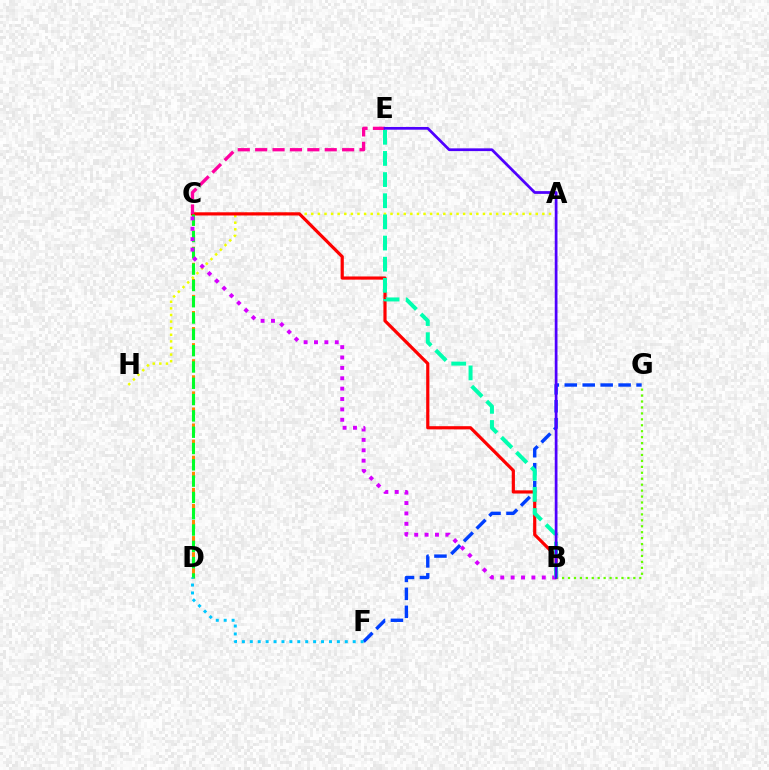{('C', 'D'): [{'color': '#ff8800', 'line_style': 'dashed', 'thickness': 2.18}, {'color': '#00ff27', 'line_style': 'dashed', 'thickness': 2.22}], ('A', 'H'): [{'color': '#eeff00', 'line_style': 'dotted', 'thickness': 1.79}], ('F', 'G'): [{'color': '#003fff', 'line_style': 'dashed', 'thickness': 2.44}], ('B', 'C'): [{'color': '#ff0000', 'line_style': 'solid', 'thickness': 2.29}, {'color': '#d600ff', 'line_style': 'dotted', 'thickness': 2.82}], ('B', 'G'): [{'color': '#66ff00', 'line_style': 'dotted', 'thickness': 1.61}], ('C', 'E'): [{'color': '#ff00a0', 'line_style': 'dashed', 'thickness': 2.36}], ('B', 'E'): [{'color': '#00ffaf', 'line_style': 'dashed', 'thickness': 2.87}, {'color': '#4f00ff', 'line_style': 'solid', 'thickness': 1.97}], ('D', 'F'): [{'color': '#00c7ff', 'line_style': 'dotted', 'thickness': 2.15}]}